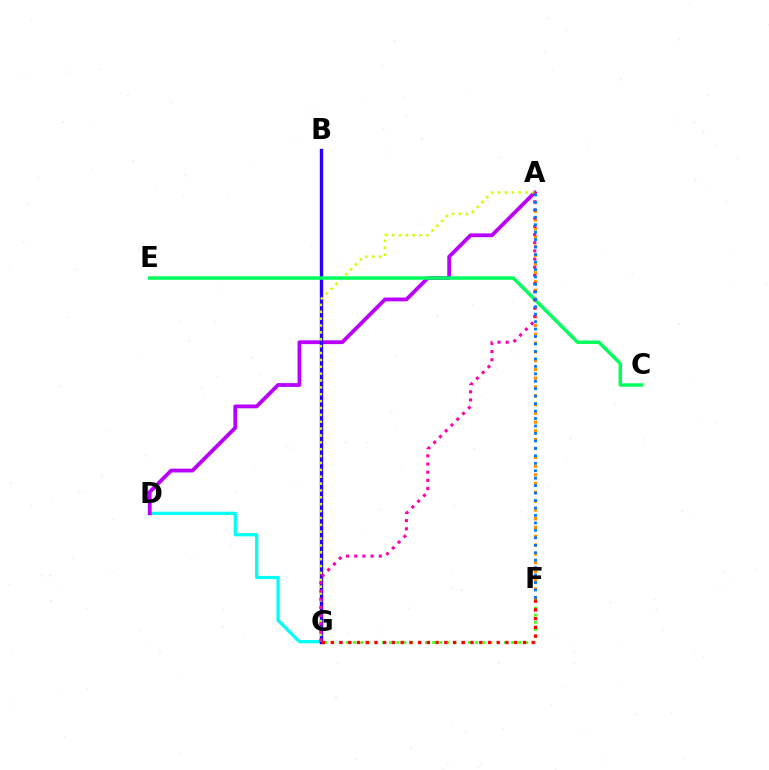{('D', 'G'): [{'color': '#00fff6', 'line_style': 'solid', 'thickness': 2.34}], ('A', 'D'): [{'color': '#b900ff', 'line_style': 'solid', 'thickness': 2.73}], ('B', 'G'): [{'color': '#2500ff', 'line_style': 'solid', 'thickness': 2.42}], ('A', 'G'): [{'color': '#d1ff00', 'line_style': 'dotted', 'thickness': 1.87}, {'color': '#ff00ac', 'line_style': 'dotted', 'thickness': 2.22}], ('C', 'E'): [{'color': '#00ff5c', 'line_style': 'solid', 'thickness': 2.5}], ('A', 'F'): [{'color': '#ff9400', 'line_style': 'dotted', 'thickness': 2.39}, {'color': '#0074ff', 'line_style': 'dotted', 'thickness': 2.03}], ('F', 'G'): [{'color': '#3dff00', 'line_style': 'dotted', 'thickness': 1.95}, {'color': '#ff0000', 'line_style': 'dotted', 'thickness': 2.37}]}